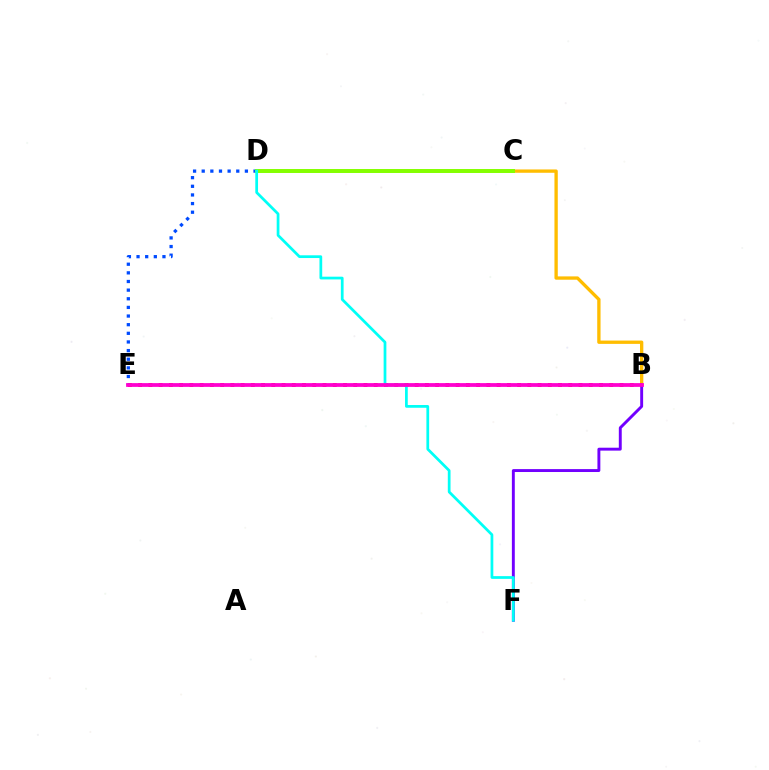{('B', 'C'): [{'color': '#ffbd00', 'line_style': 'solid', 'thickness': 2.39}], ('B', 'E'): [{'color': '#00ff39', 'line_style': 'dashed', 'thickness': 1.52}, {'color': '#ff0000', 'line_style': 'dotted', 'thickness': 2.78}, {'color': '#ff00cf', 'line_style': 'solid', 'thickness': 2.71}], ('D', 'E'): [{'color': '#004bff', 'line_style': 'dotted', 'thickness': 2.35}], ('B', 'F'): [{'color': '#7200ff', 'line_style': 'solid', 'thickness': 2.1}], ('C', 'D'): [{'color': '#84ff00', 'line_style': 'solid', 'thickness': 2.85}], ('D', 'F'): [{'color': '#00fff6', 'line_style': 'solid', 'thickness': 1.97}]}